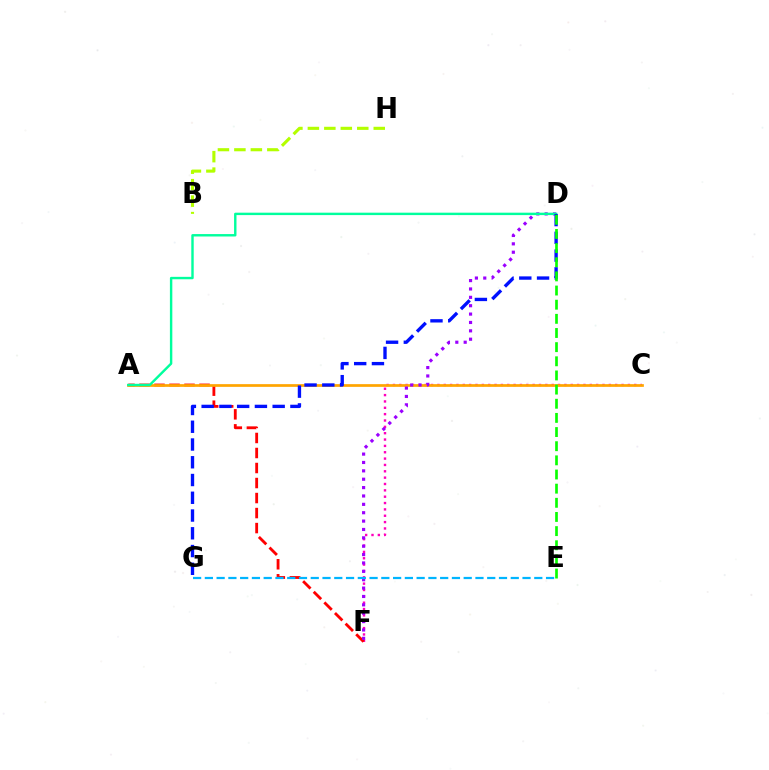{('C', 'F'): [{'color': '#ff00bd', 'line_style': 'dotted', 'thickness': 1.73}], ('A', 'F'): [{'color': '#ff0000', 'line_style': 'dashed', 'thickness': 2.04}], ('A', 'C'): [{'color': '#ffa500', 'line_style': 'solid', 'thickness': 1.95}], ('D', 'F'): [{'color': '#9b00ff', 'line_style': 'dotted', 'thickness': 2.28}], ('A', 'D'): [{'color': '#00ff9d', 'line_style': 'solid', 'thickness': 1.74}], ('E', 'G'): [{'color': '#00b5ff', 'line_style': 'dashed', 'thickness': 1.6}], ('D', 'G'): [{'color': '#0010ff', 'line_style': 'dashed', 'thickness': 2.41}], ('B', 'H'): [{'color': '#b3ff00', 'line_style': 'dashed', 'thickness': 2.24}], ('D', 'E'): [{'color': '#08ff00', 'line_style': 'dashed', 'thickness': 1.92}]}